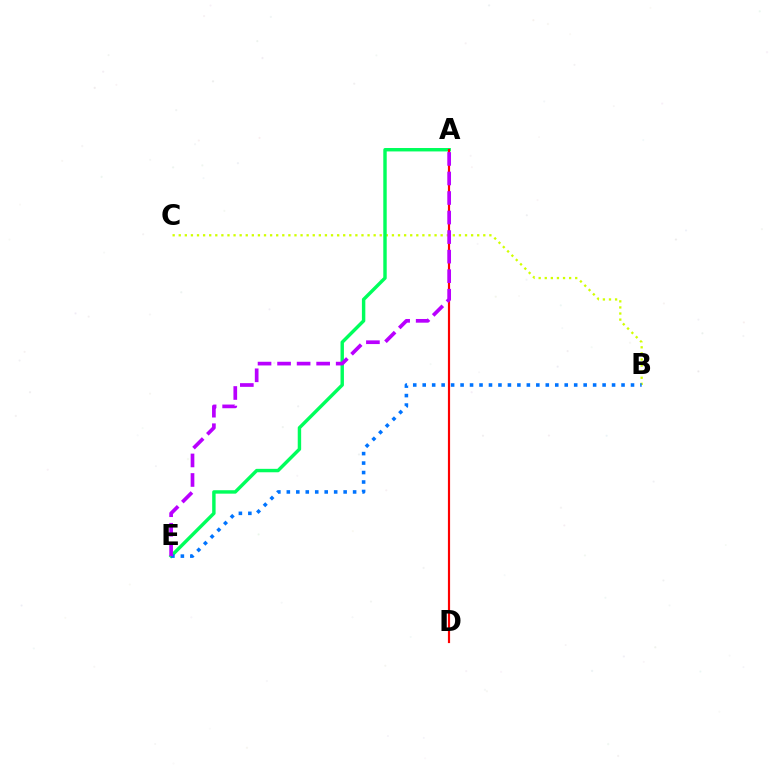{('B', 'C'): [{'color': '#d1ff00', 'line_style': 'dotted', 'thickness': 1.65}], ('A', 'E'): [{'color': '#00ff5c', 'line_style': 'solid', 'thickness': 2.47}, {'color': '#b900ff', 'line_style': 'dashed', 'thickness': 2.65}], ('B', 'E'): [{'color': '#0074ff', 'line_style': 'dotted', 'thickness': 2.57}], ('A', 'D'): [{'color': '#ff0000', 'line_style': 'solid', 'thickness': 1.57}]}